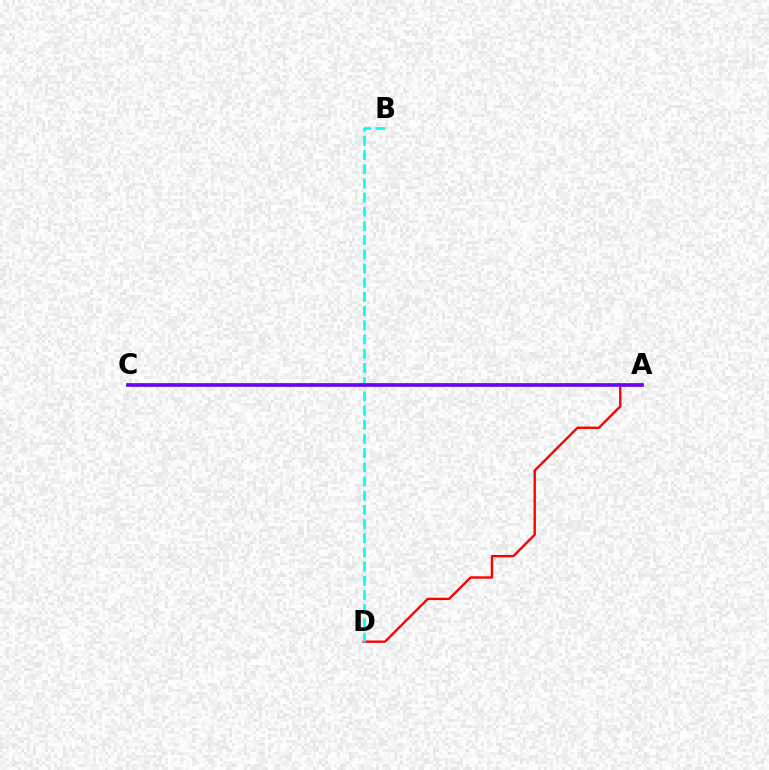{('A', 'D'): [{'color': '#ff0000', 'line_style': 'solid', 'thickness': 1.7}], ('B', 'D'): [{'color': '#00fff6', 'line_style': 'dashed', 'thickness': 1.93}], ('A', 'C'): [{'color': '#84ff00', 'line_style': 'solid', 'thickness': 2.59}, {'color': '#7200ff', 'line_style': 'solid', 'thickness': 2.6}]}